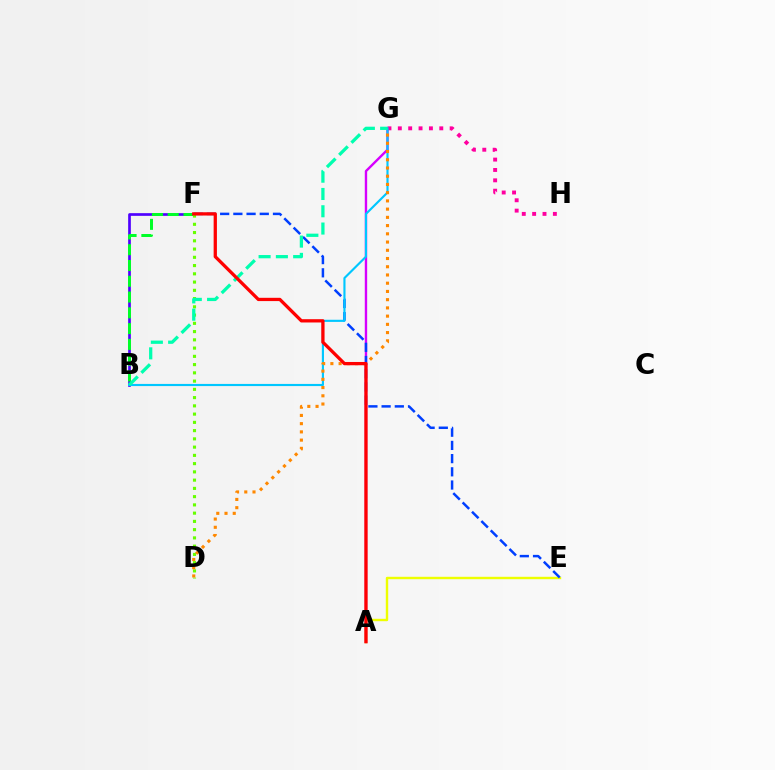{('A', 'G'): [{'color': '#d600ff', 'line_style': 'solid', 'thickness': 1.71}], ('A', 'E'): [{'color': '#eeff00', 'line_style': 'solid', 'thickness': 1.73}], ('E', 'F'): [{'color': '#003fff', 'line_style': 'dashed', 'thickness': 1.79}], ('B', 'F'): [{'color': '#4f00ff', 'line_style': 'solid', 'thickness': 1.94}, {'color': '#00ff27', 'line_style': 'dashed', 'thickness': 2.14}], ('G', 'H'): [{'color': '#ff00a0', 'line_style': 'dotted', 'thickness': 2.82}], ('D', 'F'): [{'color': '#66ff00', 'line_style': 'dotted', 'thickness': 2.24}], ('B', 'G'): [{'color': '#00c7ff', 'line_style': 'solid', 'thickness': 1.54}, {'color': '#00ffaf', 'line_style': 'dashed', 'thickness': 2.35}], ('D', 'G'): [{'color': '#ff8800', 'line_style': 'dotted', 'thickness': 2.24}], ('A', 'F'): [{'color': '#ff0000', 'line_style': 'solid', 'thickness': 2.36}]}